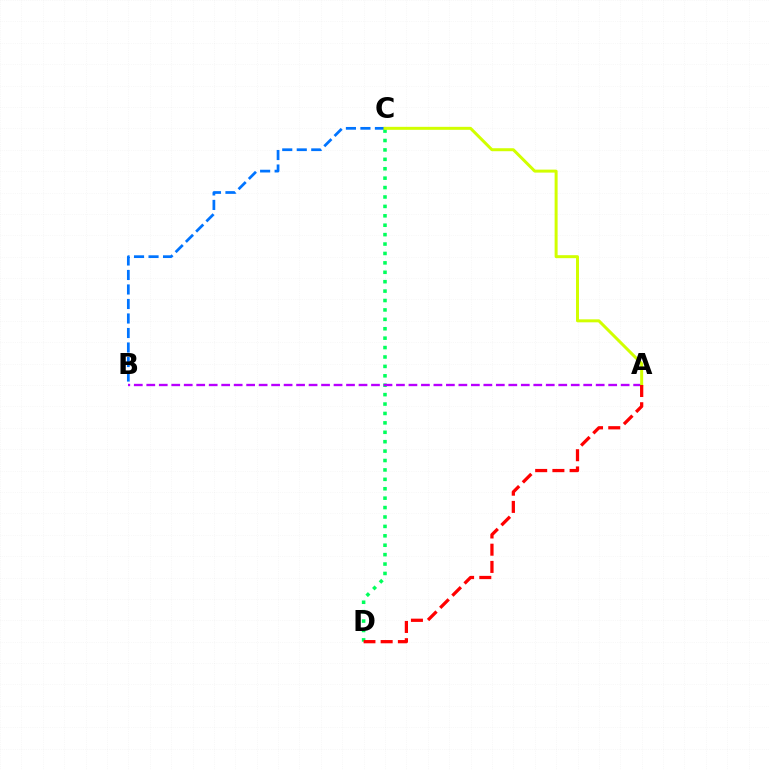{('B', 'C'): [{'color': '#0074ff', 'line_style': 'dashed', 'thickness': 1.97}], ('C', 'D'): [{'color': '#00ff5c', 'line_style': 'dotted', 'thickness': 2.56}], ('A', 'B'): [{'color': '#b900ff', 'line_style': 'dashed', 'thickness': 1.7}], ('A', 'C'): [{'color': '#d1ff00', 'line_style': 'solid', 'thickness': 2.15}], ('A', 'D'): [{'color': '#ff0000', 'line_style': 'dashed', 'thickness': 2.34}]}